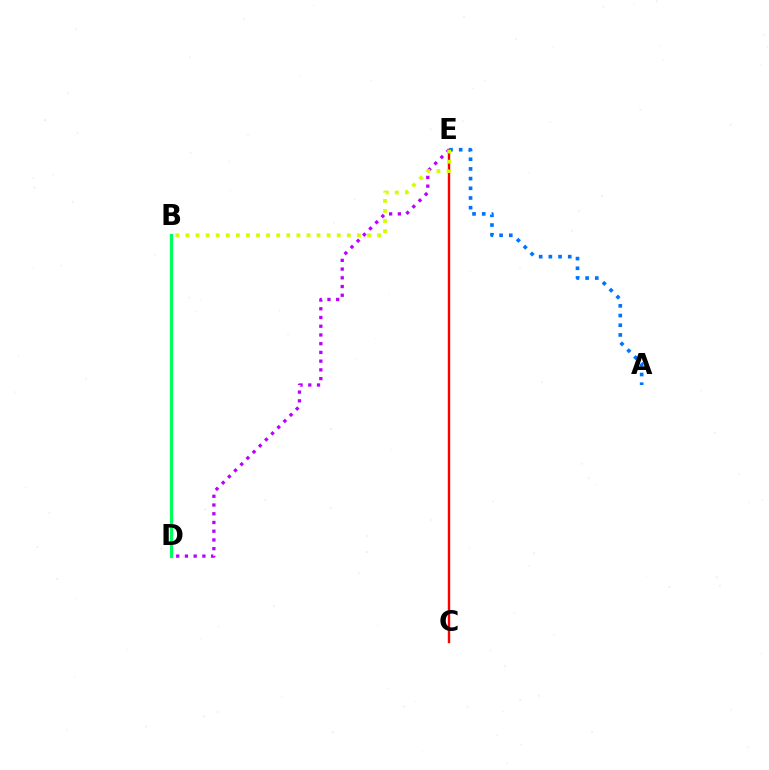{('C', 'E'): [{'color': '#ff0000', 'line_style': 'solid', 'thickness': 1.73}], ('A', 'E'): [{'color': '#0074ff', 'line_style': 'dotted', 'thickness': 2.63}], ('D', 'E'): [{'color': '#b900ff', 'line_style': 'dotted', 'thickness': 2.37}], ('B', 'D'): [{'color': '#00ff5c', 'line_style': 'solid', 'thickness': 2.29}], ('B', 'E'): [{'color': '#d1ff00', 'line_style': 'dotted', 'thickness': 2.74}]}